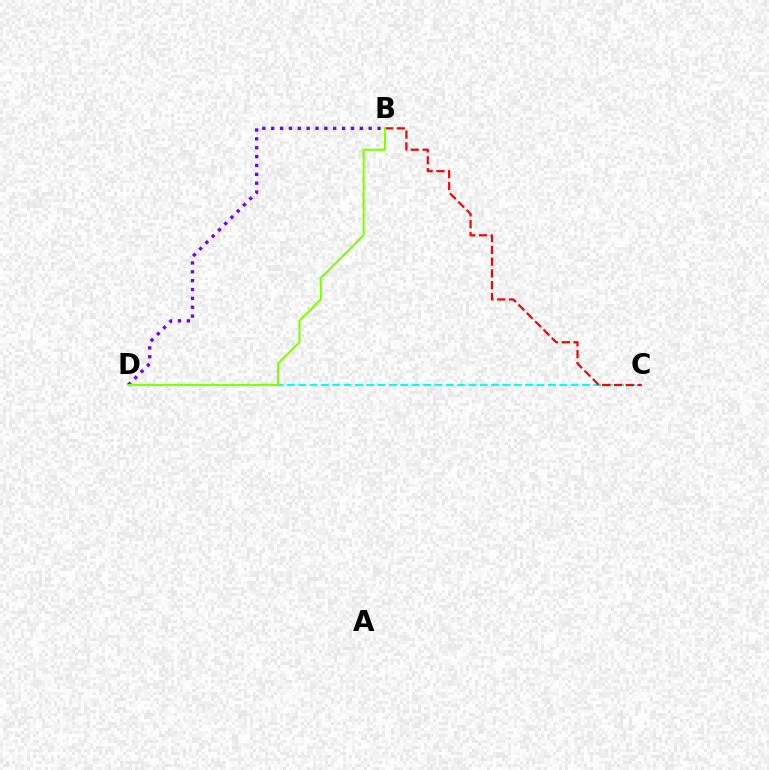{('C', 'D'): [{'color': '#00fff6', 'line_style': 'dashed', 'thickness': 1.54}], ('B', 'C'): [{'color': '#ff0000', 'line_style': 'dashed', 'thickness': 1.6}], ('B', 'D'): [{'color': '#7200ff', 'line_style': 'dotted', 'thickness': 2.41}, {'color': '#84ff00', 'line_style': 'solid', 'thickness': 1.53}]}